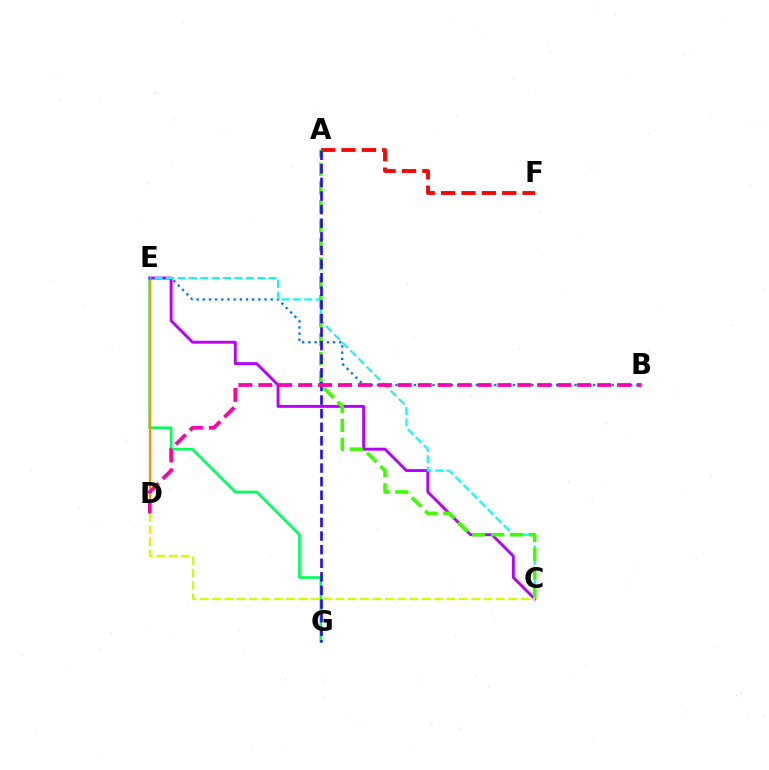{('E', 'G'): [{'color': '#00ff5c', 'line_style': 'solid', 'thickness': 1.92}], ('A', 'F'): [{'color': '#ff0000', 'line_style': 'dashed', 'thickness': 2.77}], ('B', 'E'): [{'color': '#0074ff', 'line_style': 'dotted', 'thickness': 1.68}], ('D', 'E'): [{'color': '#ff9400', 'line_style': 'solid', 'thickness': 1.64}], ('C', 'E'): [{'color': '#b900ff', 'line_style': 'solid', 'thickness': 2.09}, {'color': '#00fff6', 'line_style': 'dashed', 'thickness': 1.55}], ('A', 'C'): [{'color': '#3dff00', 'line_style': 'dashed', 'thickness': 2.57}], ('C', 'D'): [{'color': '#d1ff00', 'line_style': 'dashed', 'thickness': 1.68}], ('A', 'G'): [{'color': '#2500ff', 'line_style': 'dashed', 'thickness': 1.85}], ('B', 'D'): [{'color': '#ff00ac', 'line_style': 'dashed', 'thickness': 2.71}]}